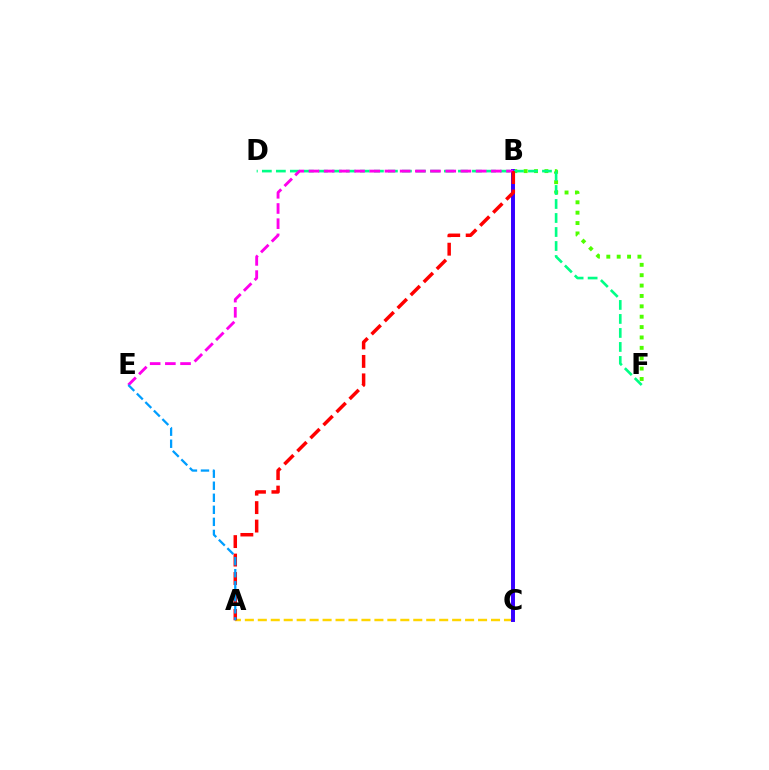{('A', 'C'): [{'color': '#ffd500', 'line_style': 'dashed', 'thickness': 1.76}], ('B', 'F'): [{'color': '#4fff00', 'line_style': 'dotted', 'thickness': 2.82}], ('B', 'C'): [{'color': '#3700ff', 'line_style': 'solid', 'thickness': 2.85}], ('D', 'F'): [{'color': '#00ff86', 'line_style': 'dashed', 'thickness': 1.9}], ('B', 'E'): [{'color': '#ff00ed', 'line_style': 'dashed', 'thickness': 2.06}], ('A', 'B'): [{'color': '#ff0000', 'line_style': 'dashed', 'thickness': 2.51}], ('A', 'E'): [{'color': '#009eff', 'line_style': 'dashed', 'thickness': 1.64}]}